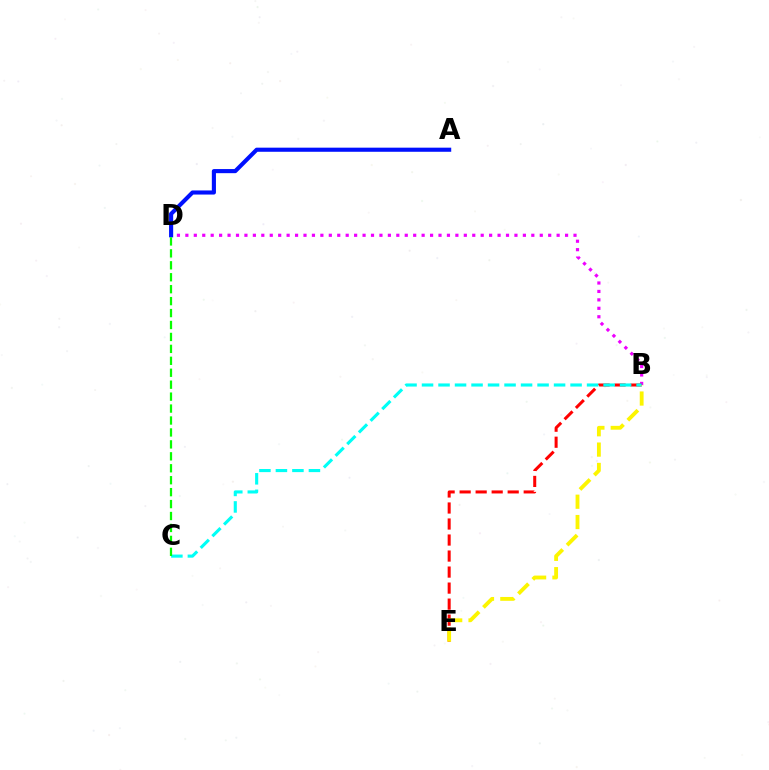{('B', 'D'): [{'color': '#ee00ff', 'line_style': 'dotted', 'thickness': 2.29}], ('B', 'E'): [{'color': '#ff0000', 'line_style': 'dashed', 'thickness': 2.18}, {'color': '#fcf500', 'line_style': 'dashed', 'thickness': 2.76}], ('B', 'C'): [{'color': '#00fff6', 'line_style': 'dashed', 'thickness': 2.24}], ('A', 'D'): [{'color': '#0010ff', 'line_style': 'solid', 'thickness': 2.96}], ('C', 'D'): [{'color': '#08ff00', 'line_style': 'dashed', 'thickness': 1.62}]}